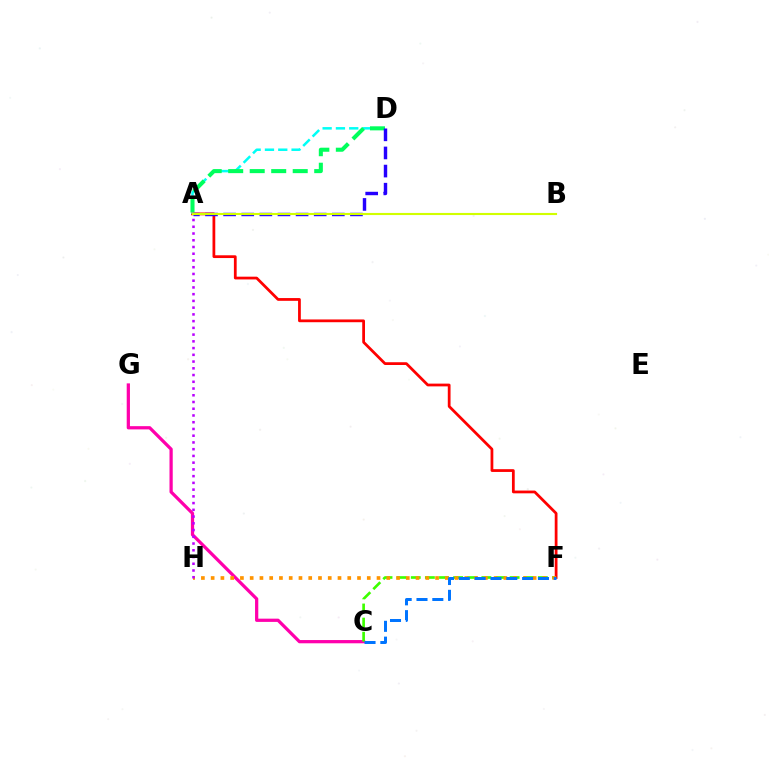{('A', 'F'): [{'color': '#ff0000', 'line_style': 'solid', 'thickness': 1.99}], ('C', 'G'): [{'color': '#ff00ac', 'line_style': 'solid', 'thickness': 2.33}], ('A', 'D'): [{'color': '#00fff6', 'line_style': 'dashed', 'thickness': 1.81}, {'color': '#00ff5c', 'line_style': 'dashed', 'thickness': 2.92}, {'color': '#2500ff', 'line_style': 'dashed', 'thickness': 2.46}], ('C', 'F'): [{'color': '#3dff00', 'line_style': 'dashed', 'thickness': 1.92}, {'color': '#0074ff', 'line_style': 'dashed', 'thickness': 2.15}], ('F', 'H'): [{'color': '#ff9400', 'line_style': 'dotted', 'thickness': 2.65}], ('A', 'H'): [{'color': '#b900ff', 'line_style': 'dotted', 'thickness': 1.83}], ('A', 'B'): [{'color': '#d1ff00', 'line_style': 'solid', 'thickness': 1.53}]}